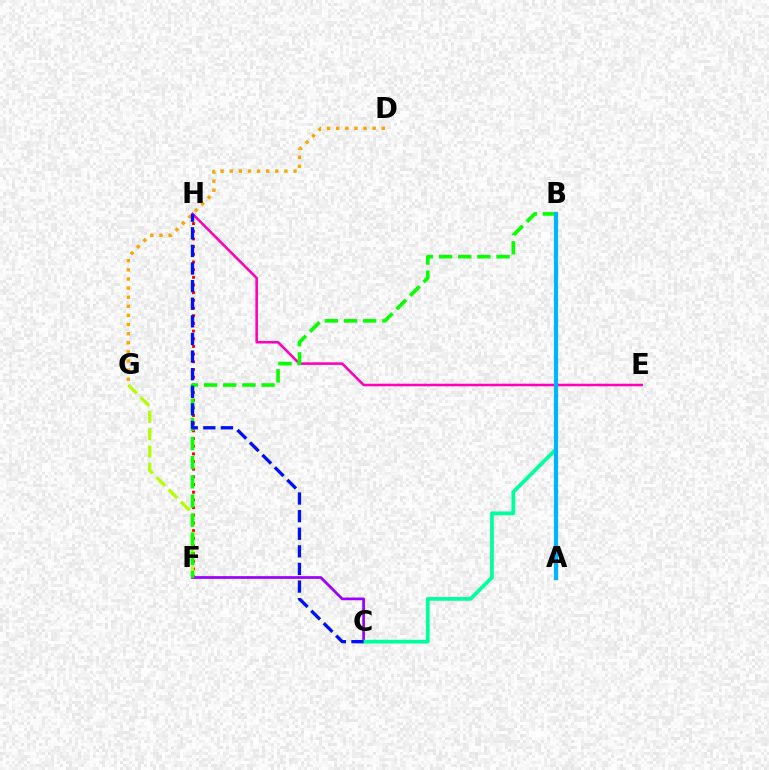{('F', 'H'): [{'color': '#ff0000', 'line_style': 'dotted', 'thickness': 2.09}], ('C', 'F'): [{'color': '#9b00ff', 'line_style': 'solid', 'thickness': 1.96}], ('E', 'H'): [{'color': '#ff00bd', 'line_style': 'solid', 'thickness': 1.85}], ('F', 'G'): [{'color': '#b3ff00', 'line_style': 'dashed', 'thickness': 2.35}], ('B', 'C'): [{'color': '#00ff9d', 'line_style': 'solid', 'thickness': 2.7}], ('B', 'F'): [{'color': '#08ff00', 'line_style': 'dashed', 'thickness': 2.6}], ('D', 'G'): [{'color': '#ffa500', 'line_style': 'dotted', 'thickness': 2.48}], ('C', 'H'): [{'color': '#0010ff', 'line_style': 'dashed', 'thickness': 2.39}], ('A', 'B'): [{'color': '#00b5ff', 'line_style': 'solid', 'thickness': 2.99}]}